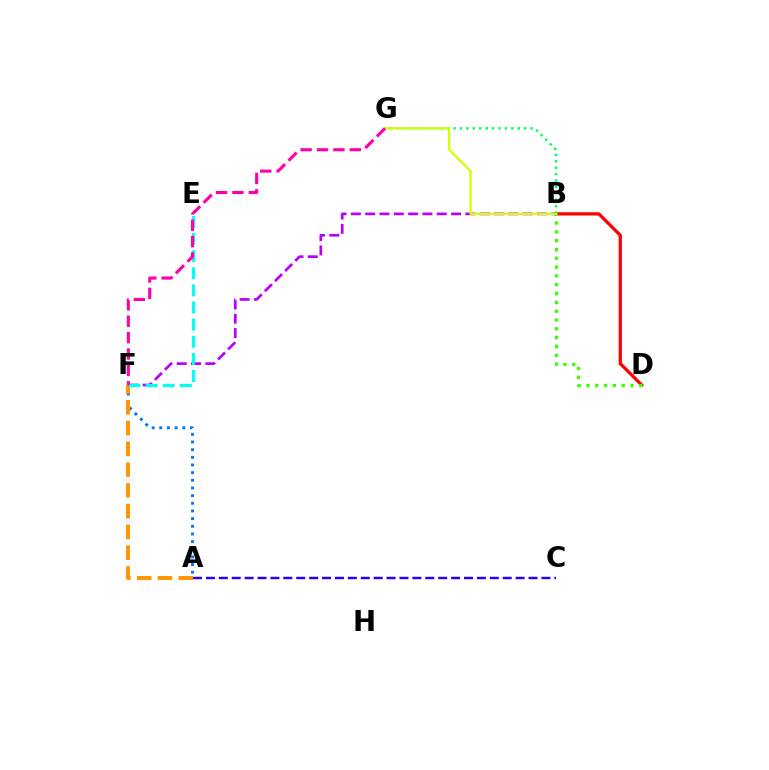{('B', 'D'): [{'color': '#ff0000', 'line_style': 'solid', 'thickness': 2.36}, {'color': '#3dff00', 'line_style': 'dotted', 'thickness': 2.39}], ('A', 'F'): [{'color': '#0074ff', 'line_style': 'dotted', 'thickness': 2.08}, {'color': '#ff9400', 'line_style': 'dashed', 'thickness': 2.82}], ('B', 'G'): [{'color': '#00ff5c', 'line_style': 'dotted', 'thickness': 1.74}, {'color': '#d1ff00', 'line_style': 'solid', 'thickness': 1.61}], ('A', 'C'): [{'color': '#2500ff', 'line_style': 'dashed', 'thickness': 1.75}], ('B', 'F'): [{'color': '#b900ff', 'line_style': 'dashed', 'thickness': 1.94}], ('E', 'F'): [{'color': '#00fff6', 'line_style': 'dashed', 'thickness': 2.33}], ('F', 'G'): [{'color': '#ff00ac', 'line_style': 'dashed', 'thickness': 2.23}]}